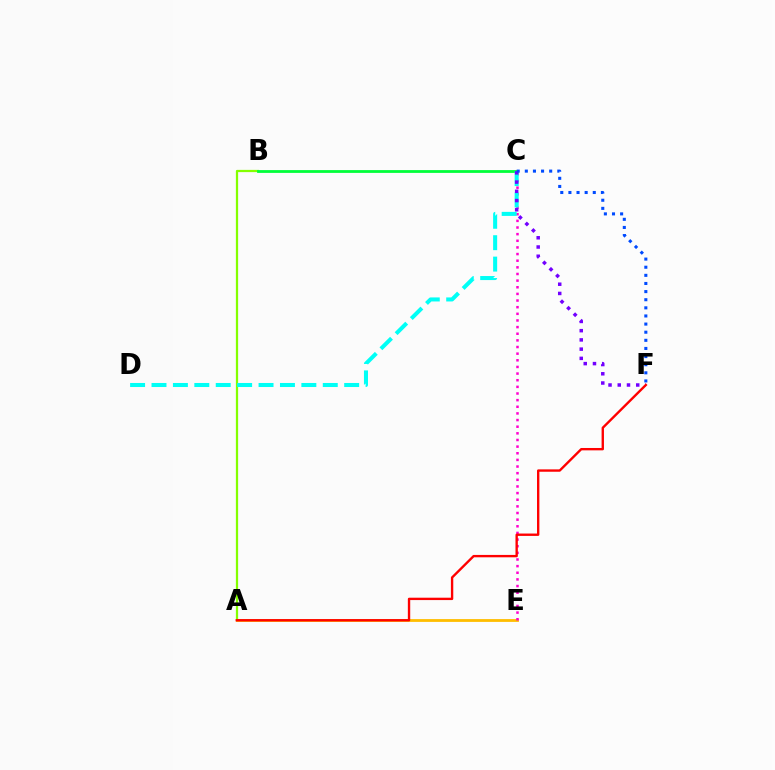{('A', 'B'): [{'color': '#84ff00', 'line_style': 'solid', 'thickness': 1.61}], ('A', 'E'): [{'color': '#ffbd00', 'line_style': 'solid', 'thickness': 2.02}], ('B', 'C'): [{'color': '#00ff39', 'line_style': 'solid', 'thickness': 2.01}], ('C', 'E'): [{'color': '#ff00cf', 'line_style': 'dotted', 'thickness': 1.8}], ('C', 'D'): [{'color': '#00fff6', 'line_style': 'dashed', 'thickness': 2.91}], ('C', 'F'): [{'color': '#7200ff', 'line_style': 'dotted', 'thickness': 2.51}, {'color': '#004bff', 'line_style': 'dotted', 'thickness': 2.21}], ('A', 'F'): [{'color': '#ff0000', 'line_style': 'solid', 'thickness': 1.71}]}